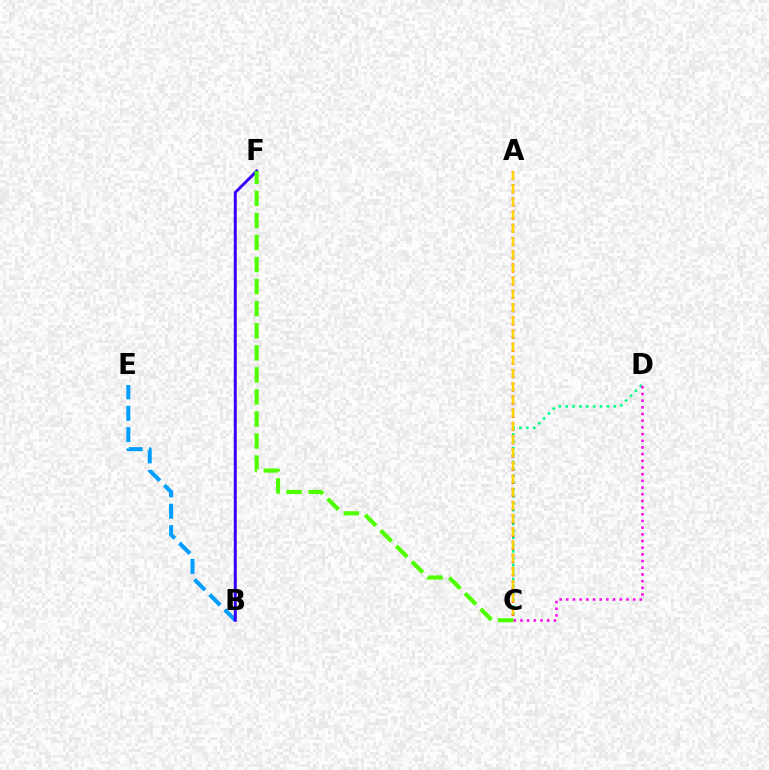{('B', 'E'): [{'color': '#009eff', 'line_style': 'dashed', 'thickness': 2.9}], ('C', 'D'): [{'color': '#00ff86', 'line_style': 'dotted', 'thickness': 1.87}, {'color': '#ff00ed', 'line_style': 'dotted', 'thickness': 1.82}], ('A', 'C'): [{'color': '#ff0000', 'line_style': 'dotted', 'thickness': 1.79}, {'color': '#ffd500', 'line_style': 'dashed', 'thickness': 1.79}], ('B', 'F'): [{'color': '#3700ff', 'line_style': 'solid', 'thickness': 2.13}], ('C', 'F'): [{'color': '#4fff00', 'line_style': 'dashed', 'thickness': 3.0}]}